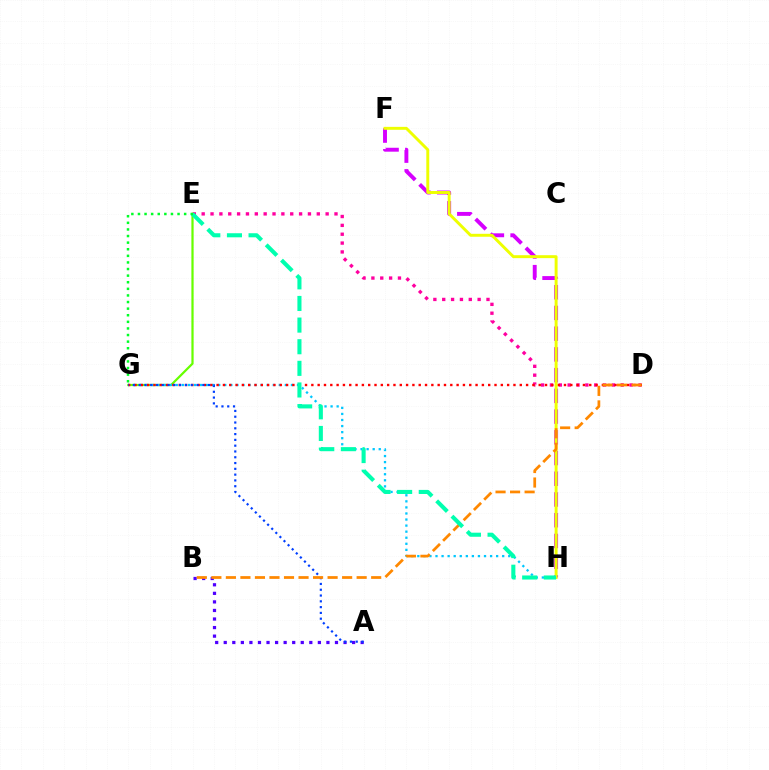{('A', 'B'): [{'color': '#4f00ff', 'line_style': 'dotted', 'thickness': 2.32}], ('F', 'H'): [{'color': '#d600ff', 'line_style': 'dashed', 'thickness': 2.82}, {'color': '#eeff00', 'line_style': 'solid', 'thickness': 2.12}], ('D', 'E'): [{'color': '#ff00a0', 'line_style': 'dotted', 'thickness': 2.41}], ('E', 'G'): [{'color': '#66ff00', 'line_style': 'solid', 'thickness': 1.6}, {'color': '#00ff27', 'line_style': 'dotted', 'thickness': 1.79}], ('G', 'H'): [{'color': '#00c7ff', 'line_style': 'dotted', 'thickness': 1.65}], ('D', 'G'): [{'color': '#ff0000', 'line_style': 'dotted', 'thickness': 1.72}], ('A', 'G'): [{'color': '#003fff', 'line_style': 'dotted', 'thickness': 1.57}], ('B', 'D'): [{'color': '#ff8800', 'line_style': 'dashed', 'thickness': 1.97}], ('E', 'H'): [{'color': '#00ffaf', 'line_style': 'dashed', 'thickness': 2.94}]}